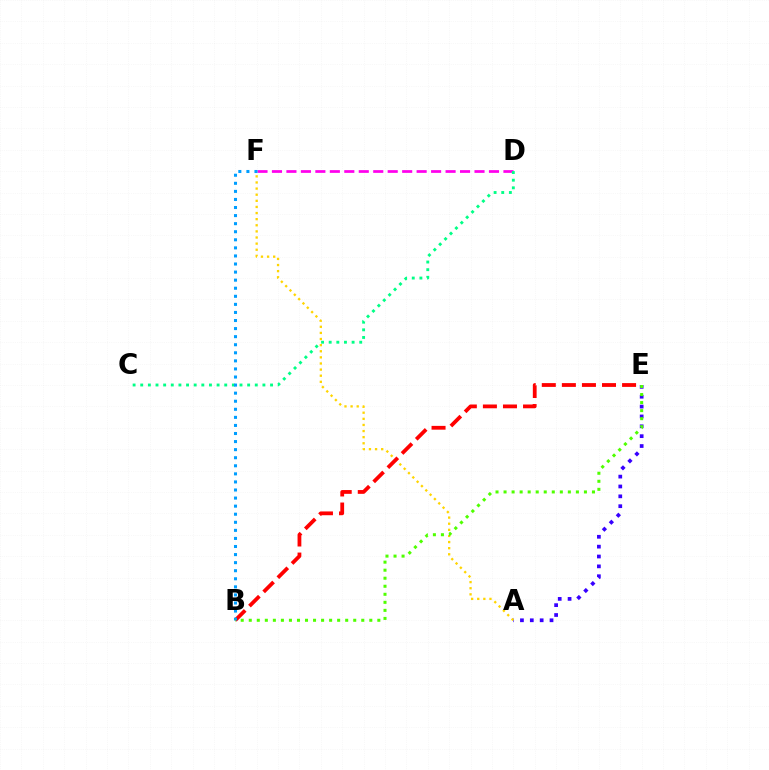{('D', 'F'): [{'color': '#ff00ed', 'line_style': 'dashed', 'thickness': 1.97}], ('C', 'D'): [{'color': '#00ff86', 'line_style': 'dotted', 'thickness': 2.07}], ('A', 'E'): [{'color': '#3700ff', 'line_style': 'dotted', 'thickness': 2.68}], ('A', 'F'): [{'color': '#ffd500', 'line_style': 'dotted', 'thickness': 1.66}], ('B', 'E'): [{'color': '#ff0000', 'line_style': 'dashed', 'thickness': 2.73}, {'color': '#4fff00', 'line_style': 'dotted', 'thickness': 2.18}], ('B', 'F'): [{'color': '#009eff', 'line_style': 'dotted', 'thickness': 2.19}]}